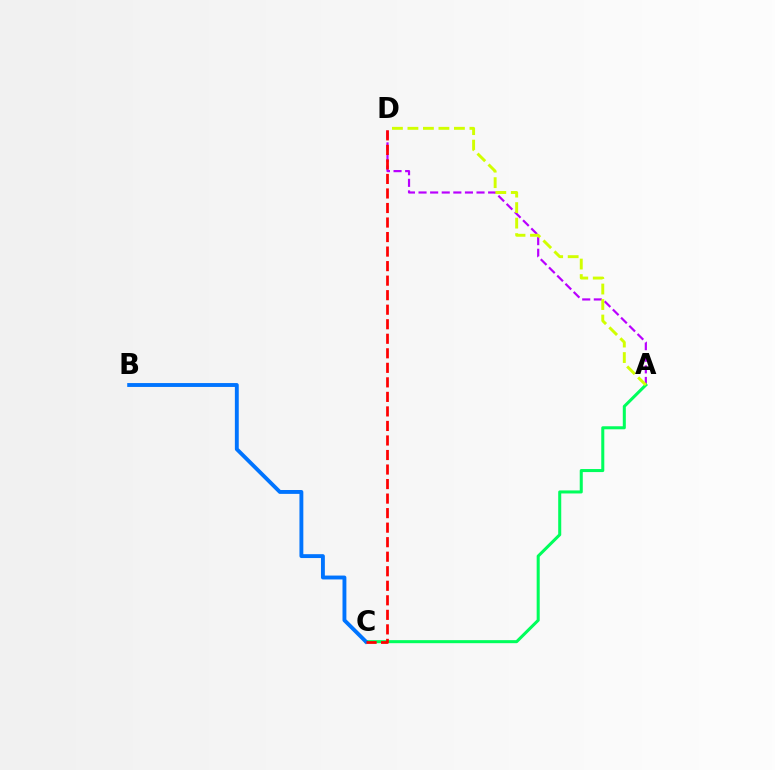{('A', 'D'): [{'color': '#b900ff', 'line_style': 'dashed', 'thickness': 1.58}, {'color': '#d1ff00', 'line_style': 'dashed', 'thickness': 2.11}], ('A', 'C'): [{'color': '#00ff5c', 'line_style': 'solid', 'thickness': 2.19}], ('B', 'C'): [{'color': '#0074ff', 'line_style': 'solid', 'thickness': 2.79}], ('C', 'D'): [{'color': '#ff0000', 'line_style': 'dashed', 'thickness': 1.97}]}